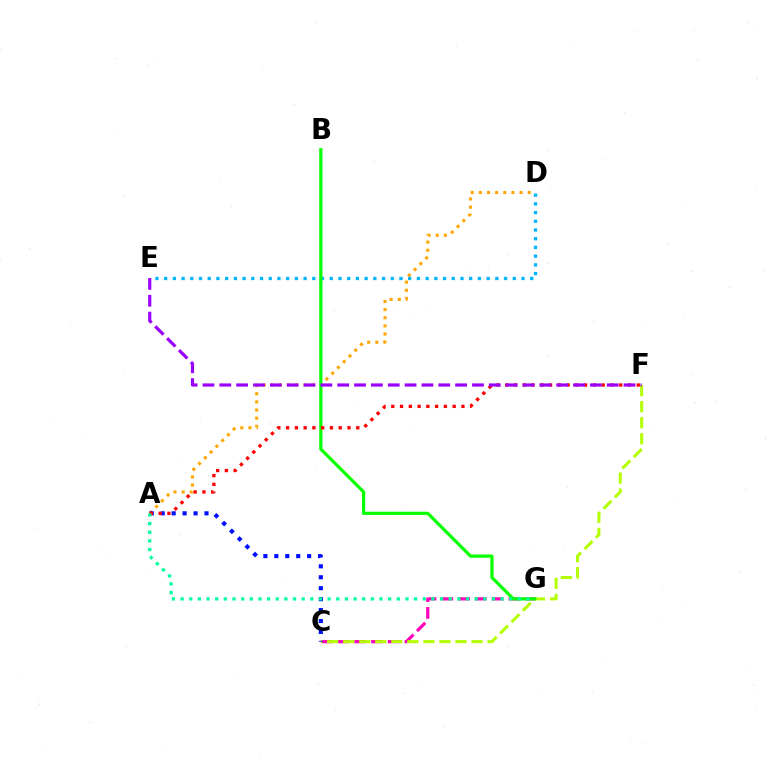{('A', 'D'): [{'color': '#ffa500', 'line_style': 'dotted', 'thickness': 2.21}], ('C', 'G'): [{'color': '#ff00bd', 'line_style': 'dashed', 'thickness': 2.28}], ('C', 'F'): [{'color': '#b3ff00', 'line_style': 'dashed', 'thickness': 2.18}], ('D', 'E'): [{'color': '#00b5ff', 'line_style': 'dotted', 'thickness': 2.37}], ('A', 'C'): [{'color': '#0010ff', 'line_style': 'dotted', 'thickness': 2.97}], ('B', 'G'): [{'color': '#08ff00', 'line_style': 'solid', 'thickness': 2.31}], ('A', 'F'): [{'color': '#ff0000', 'line_style': 'dotted', 'thickness': 2.38}], ('A', 'G'): [{'color': '#00ff9d', 'line_style': 'dotted', 'thickness': 2.35}], ('E', 'F'): [{'color': '#9b00ff', 'line_style': 'dashed', 'thickness': 2.29}]}